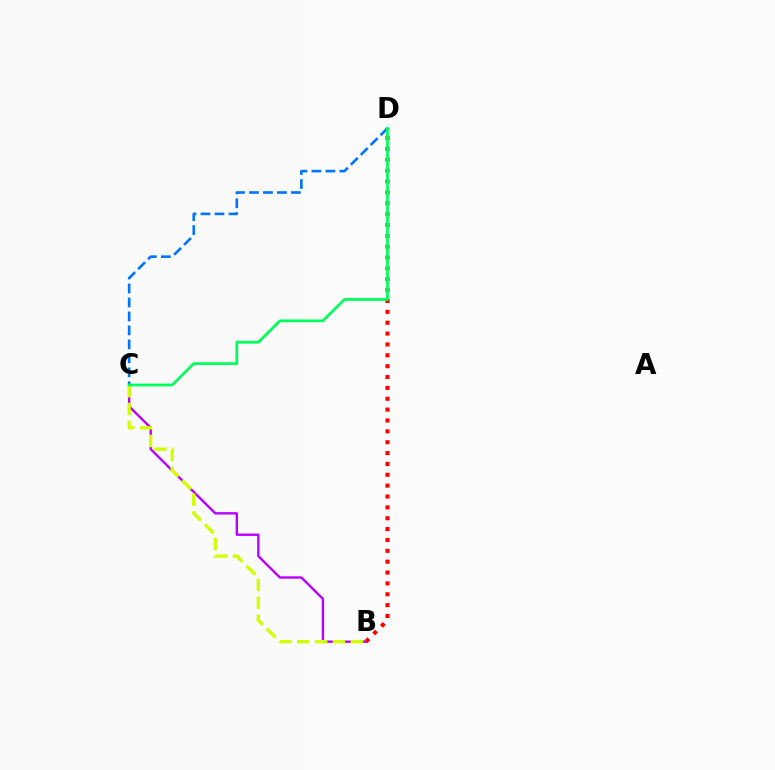{('B', 'C'): [{'color': '#b900ff', 'line_style': 'solid', 'thickness': 1.71}, {'color': '#d1ff00', 'line_style': 'dashed', 'thickness': 2.42}], ('C', 'D'): [{'color': '#0074ff', 'line_style': 'dashed', 'thickness': 1.9}, {'color': '#00ff5c', 'line_style': 'solid', 'thickness': 2.0}], ('B', 'D'): [{'color': '#ff0000', 'line_style': 'dotted', 'thickness': 2.95}]}